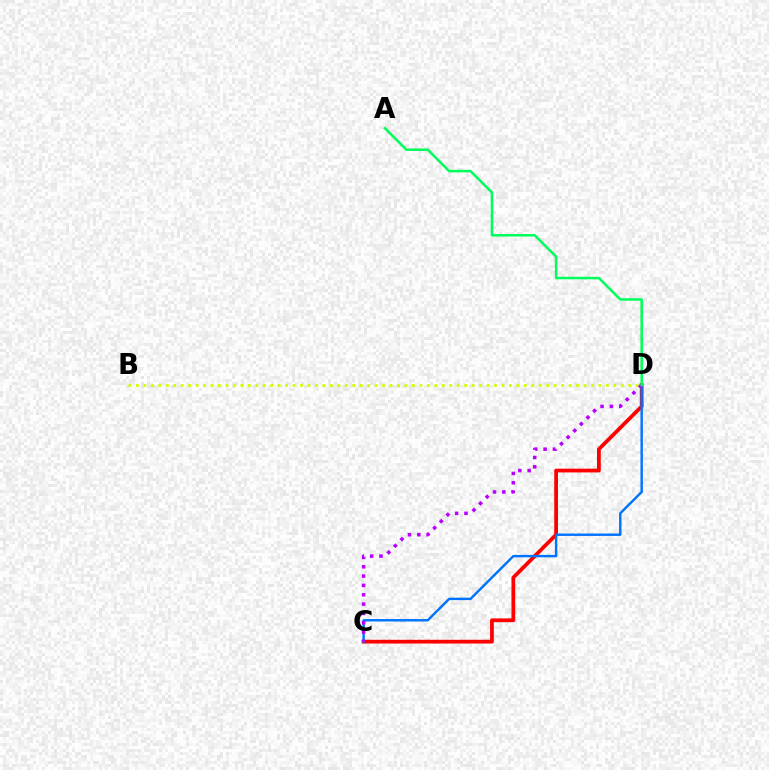{('C', 'D'): [{'color': '#ff0000', 'line_style': 'solid', 'thickness': 2.7}, {'color': '#0074ff', 'line_style': 'solid', 'thickness': 1.75}, {'color': '#b900ff', 'line_style': 'dotted', 'thickness': 2.54}], ('B', 'D'): [{'color': '#d1ff00', 'line_style': 'dotted', 'thickness': 2.03}], ('A', 'D'): [{'color': '#00ff5c', 'line_style': 'solid', 'thickness': 1.82}]}